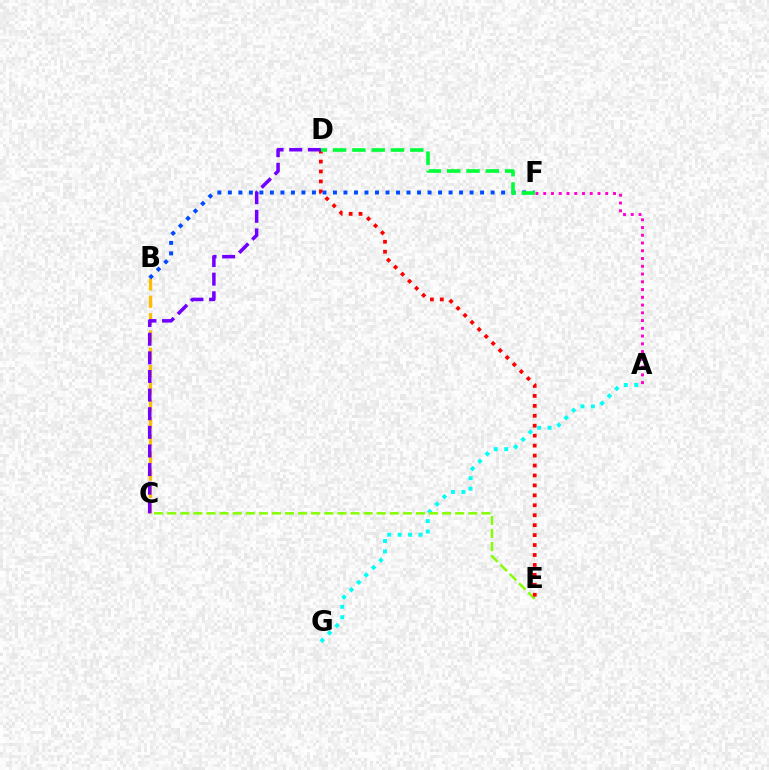{('A', 'G'): [{'color': '#00fff6', 'line_style': 'dotted', 'thickness': 2.84}], ('B', 'C'): [{'color': '#ffbd00', 'line_style': 'dashed', 'thickness': 2.35}], ('C', 'E'): [{'color': '#84ff00', 'line_style': 'dashed', 'thickness': 1.78}], ('B', 'F'): [{'color': '#004bff', 'line_style': 'dotted', 'thickness': 2.86}], ('D', 'E'): [{'color': '#ff0000', 'line_style': 'dotted', 'thickness': 2.7}], ('A', 'F'): [{'color': '#ff00cf', 'line_style': 'dotted', 'thickness': 2.11}], ('C', 'D'): [{'color': '#7200ff', 'line_style': 'dashed', 'thickness': 2.53}], ('D', 'F'): [{'color': '#00ff39', 'line_style': 'dashed', 'thickness': 2.62}]}